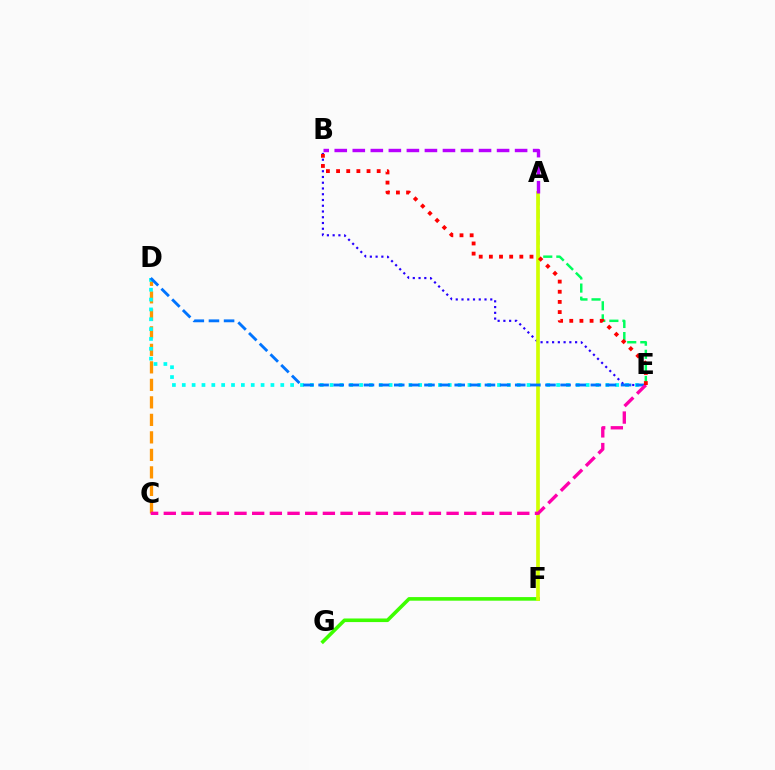{('F', 'G'): [{'color': '#3dff00', 'line_style': 'solid', 'thickness': 2.59}], ('B', 'E'): [{'color': '#2500ff', 'line_style': 'dotted', 'thickness': 1.56}, {'color': '#ff0000', 'line_style': 'dotted', 'thickness': 2.76}], ('A', 'E'): [{'color': '#00ff5c', 'line_style': 'dashed', 'thickness': 1.78}], ('C', 'D'): [{'color': '#ff9400', 'line_style': 'dashed', 'thickness': 2.38}], ('D', 'E'): [{'color': '#00fff6', 'line_style': 'dotted', 'thickness': 2.68}, {'color': '#0074ff', 'line_style': 'dashed', 'thickness': 2.05}], ('A', 'F'): [{'color': '#d1ff00', 'line_style': 'solid', 'thickness': 2.65}], ('A', 'B'): [{'color': '#b900ff', 'line_style': 'dashed', 'thickness': 2.45}], ('C', 'E'): [{'color': '#ff00ac', 'line_style': 'dashed', 'thickness': 2.4}]}